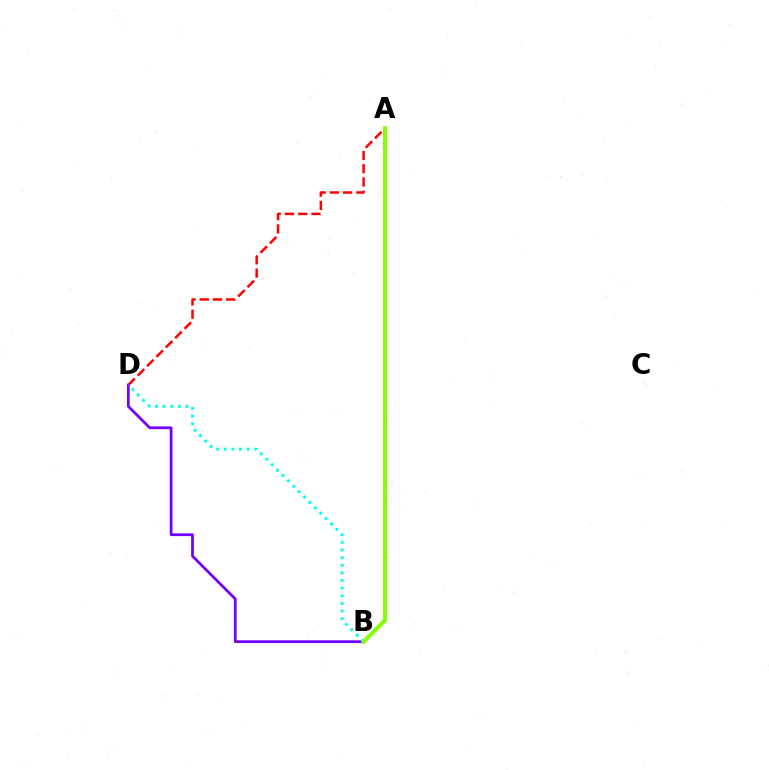{('A', 'D'): [{'color': '#ff0000', 'line_style': 'dashed', 'thickness': 1.8}], ('B', 'D'): [{'color': '#7200ff', 'line_style': 'solid', 'thickness': 1.98}, {'color': '#00fff6', 'line_style': 'dotted', 'thickness': 2.07}], ('A', 'B'): [{'color': '#84ff00', 'line_style': 'solid', 'thickness': 2.88}]}